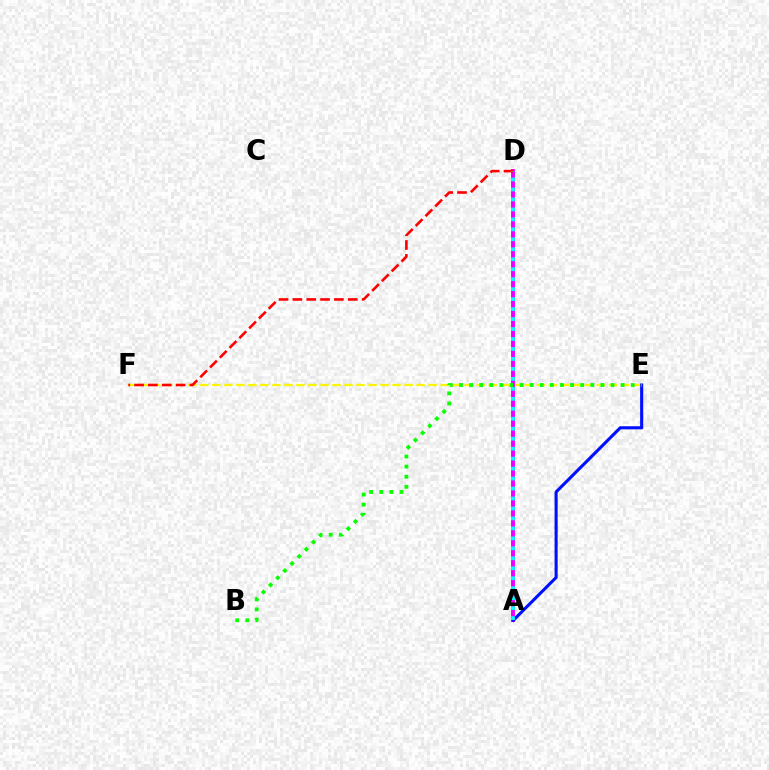{('E', 'F'): [{'color': '#fcf500', 'line_style': 'dashed', 'thickness': 1.63}], ('A', 'D'): [{'color': '#ee00ff', 'line_style': 'solid', 'thickness': 2.82}, {'color': '#00fff6', 'line_style': 'dotted', 'thickness': 2.71}], ('A', 'E'): [{'color': '#0010ff', 'line_style': 'solid', 'thickness': 2.23}], ('D', 'F'): [{'color': '#ff0000', 'line_style': 'dashed', 'thickness': 1.88}], ('B', 'E'): [{'color': '#08ff00', 'line_style': 'dotted', 'thickness': 2.74}]}